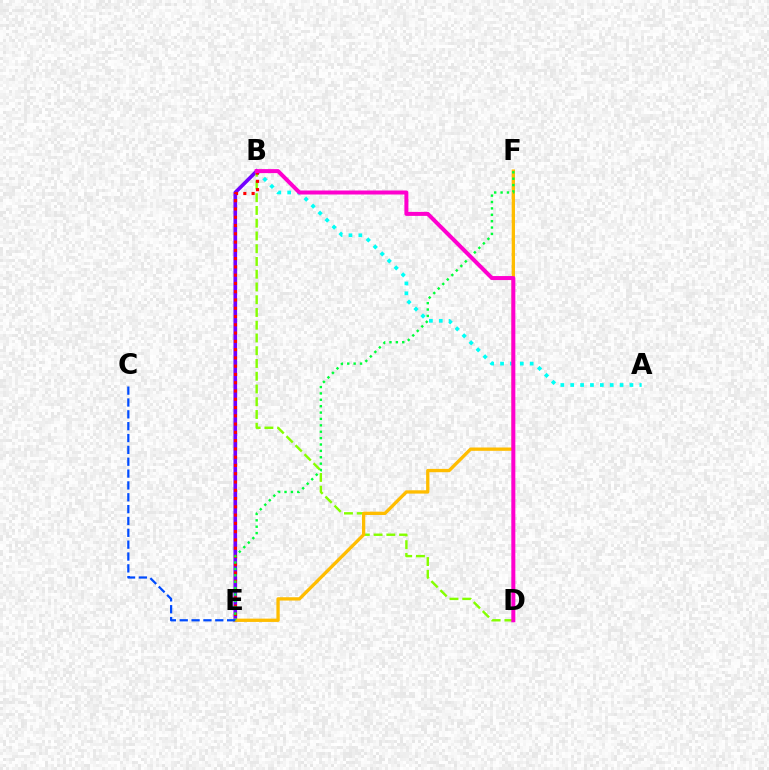{('A', 'B'): [{'color': '#00fff6', 'line_style': 'dotted', 'thickness': 2.68}], ('B', 'E'): [{'color': '#7200ff', 'line_style': 'solid', 'thickness': 2.63}, {'color': '#ff0000', 'line_style': 'dotted', 'thickness': 2.25}], ('B', 'D'): [{'color': '#84ff00', 'line_style': 'dashed', 'thickness': 1.73}, {'color': '#ff00cf', 'line_style': 'solid', 'thickness': 2.88}], ('E', 'F'): [{'color': '#ffbd00', 'line_style': 'solid', 'thickness': 2.39}, {'color': '#00ff39', 'line_style': 'dotted', 'thickness': 1.73}], ('C', 'E'): [{'color': '#004bff', 'line_style': 'dashed', 'thickness': 1.61}]}